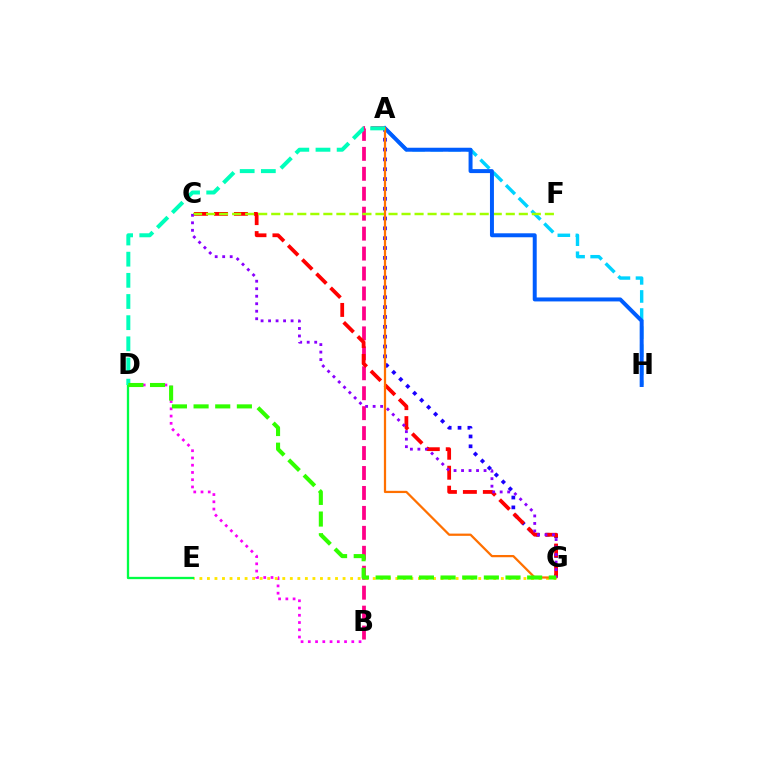{('A', 'B'): [{'color': '#ff0088', 'line_style': 'dashed', 'thickness': 2.71}], ('B', 'D'): [{'color': '#fa00f9', 'line_style': 'dotted', 'thickness': 1.97}], ('A', 'G'): [{'color': '#1900ff', 'line_style': 'dotted', 'thickness': 2.68}, {'color': '#ff7000', 'line_style': 'solid', 'thickness': 1.61}], ('A', 'H'): [{'color': '#00d3ff', 'line_style': 'dashed', 'thickness': 2.45}, {'color': '#005dff', 'line_style': 'solid', 'thickness': 2.86}], ('C', 'G'): [{'color': '#ff0000', 'line_style': 'dashed', 'thickness': 2.71}, {'color': '#8a00ff', 'line_style': 'dotted', 'thickness': 2.04}], ('C', 'F'): [{'color': '#a2ff00', 'line_style': 'dashed', 'thickness': 1.77}], ('E', 'G'): [{'color': '#ffe600', 'line_style': 'dotted', 'thickness': 2.05}], ('D', 'E'): [{'color': '#00ff45', 'line_style': 'solid', 'thickness': 1.66}], ('A', 'D'): [{'color': '#00ffbb', 'line_style': 'dashed', 'thickness': 2.88}], ('D', 'G'): [{'color': '#31ff00', 'line_style': 'dashed', 'thickness': 2.94}]}